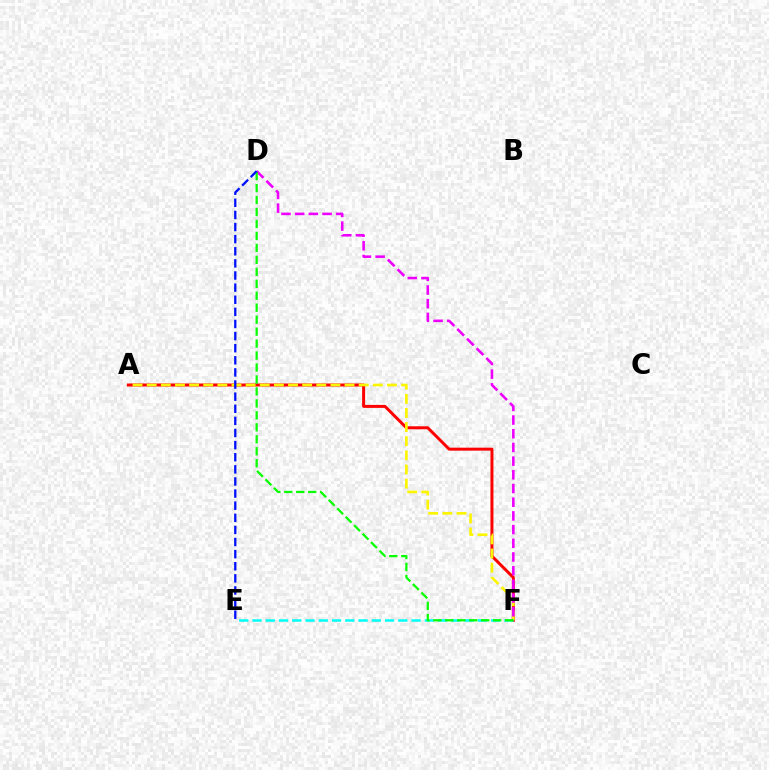{('A', 'F'): [{'color': '#ff0000', 'line_style': 'solid', 'thickness': 2.15}, {'color': '#fcf500', 'line_style': 'dashed', 'thickness': 1.92}], ('E', 'F'): [{'color': '#00fff6', 'line_style': 'dashed', 'thickness': 1.8}], ('D', 'F'): [{'color': '#ee00ff', 'line_style': 'dashed', 'thickness': 1.86}, {'color': '#08ff00', 'line_style': 'dashed', 'thickness': 1.63}], ('D', 'E'): [{'color': '#0010ff', 'line_style': 'dashed', 'thickness': 1.65}]}